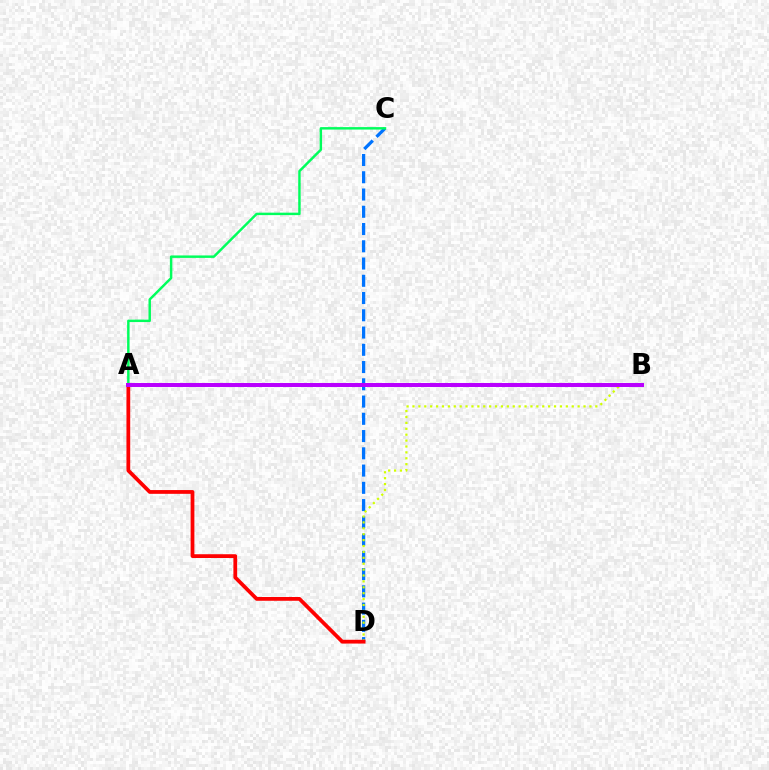{('C', 'D'): [{'color': '#0074ff', 'line_style': 'dashed', 'thickness': 2.34}], ('B', 'D'): [{'color': '#d1ff00', 'line_style': 'dotted', 'thickness': 1.6}], ('A', 'C'): [{'color': '#00ff5c', 'line_style': 'solid', 'thickness': 1.77}], ('A', 'D'): [{'color': '#ff0000', 'line_style': 'solid', 'thickness': 2.71}], ('A', 'B'): [{'color': '#b900ff', 'line_style': 'solid', 'thickness': 2.86}]}